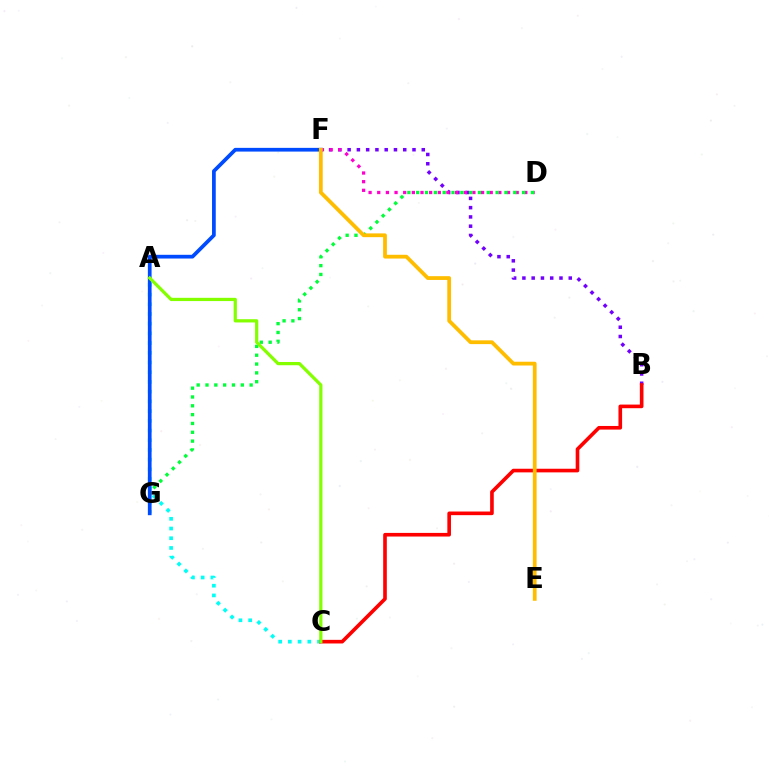{('B', 'F'): [{'color': '#7200ff', 'line_style': 'dotted', 'thickness': 2.52}], ('A', 'C'): [{'color': '#00fff6', 'line_style': 'dotted', 'thickness': 2.64}, {'color': '#84ff00', 'line_style': 'solid', 'thickness': 2.33}], ('B', 'C'): [{'color': '#ff0000', 'line_style': 'solid', 'thickness': 2.61}], ('D', 'F'): [{'color': '#ff00cf', 'line_style': 'dotted', 'thickness': 2.35}], ('D', 'G'): [{'color': '#00ff39', 'line_style': 'dotted', 'thickness': 2.4}], ('F', 'G'): [{'color': '#004bff', 'line_style': 'solid', 'thickness': 2.68}], ('E', 'F'): [{'color': '#ffbd00', 'line_style': 'solid', 'thickness': 2.72}]}